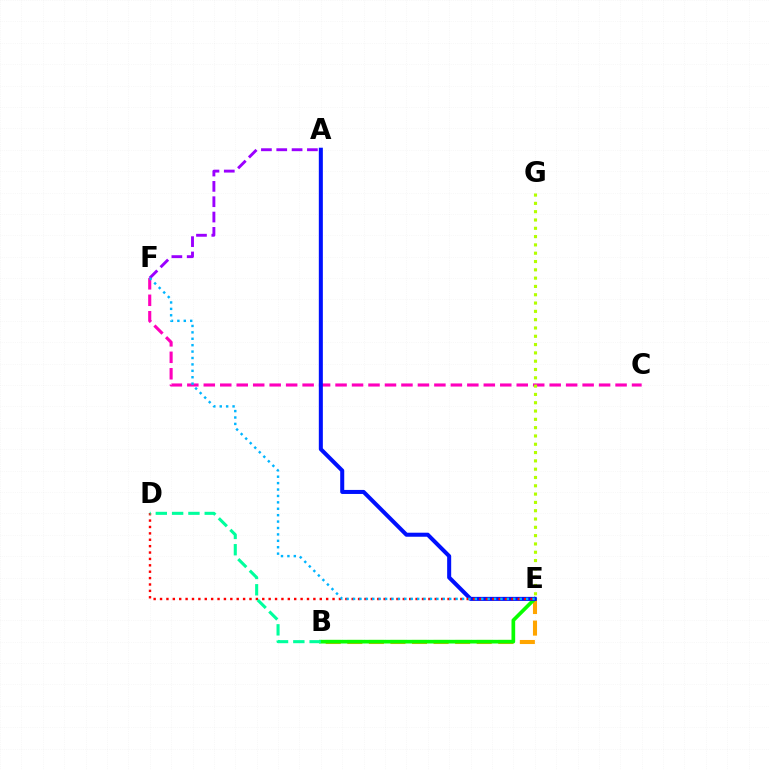{('B', 'E'): [{'color': '#ffa500', 'line_style': 'dashed', 'thickness': 2.93}, {'color': '#08ff00', 'line_style': 'solid', 'thickness': 2.65}], ('A', 'F'): [{'color': '#9b00ff', 'line_style': 'dashed', 'thickness': 2.08}], ('C', 'F'): [{'color': '#ff00bd', 'line_style': 'dashed', 'thickness': 2.24}], ('A', 'E'): [{'color': '#0010ff', 'line_style': 'solid', 'thickness': 2.9}], ('D', 'E'): [{'color': '#ff0000', 'line_style': 'dotted', 'thickness': 1.74}], ('B', 'D'): [{'color': '#00ff9d', 'line_style': 'dashed', 'thickness': 2.21}], ('E', 'F'): [{'color': '#00b5ff', 'line_style': 'dotted', 'thickness': 1.74}], ('E', 'G'): [{'color': '#b3ff00', 'line_style': 'dotted', 'thickness': 2.26}]}